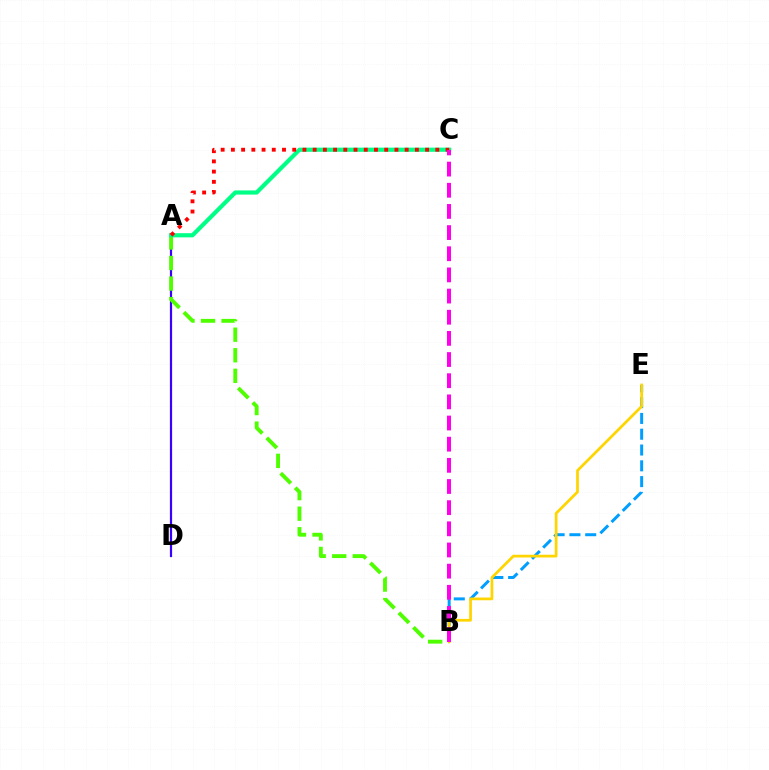{('A', 'D'): [{'color': '#3700ff', 'line_style': 'solid', 'thickness': 1.59}], ('A', 'B'): [{'color': '#4fff00', 'line_style': 'dashed', 'thickness': 2.79}], ('A', 'C'): [{'color': '#00ff86', 'line_style': 'solid', 'thickness': 3.0}, {'color': '#ff0000', 'line_style': 'dotted', 'thickness': 2.78}], ('B', 'E'): [{'color': '#009eff', 'line_style': 'dashed', 'thickness': 2.15}, {'color': '#ffd500', 'line_style': 'solid', 'thickness': 1.97}], ('B', 'C'): [{'color': '#ff00ed', 'line_style': 'dashed', 'thickness': 2.87}]}